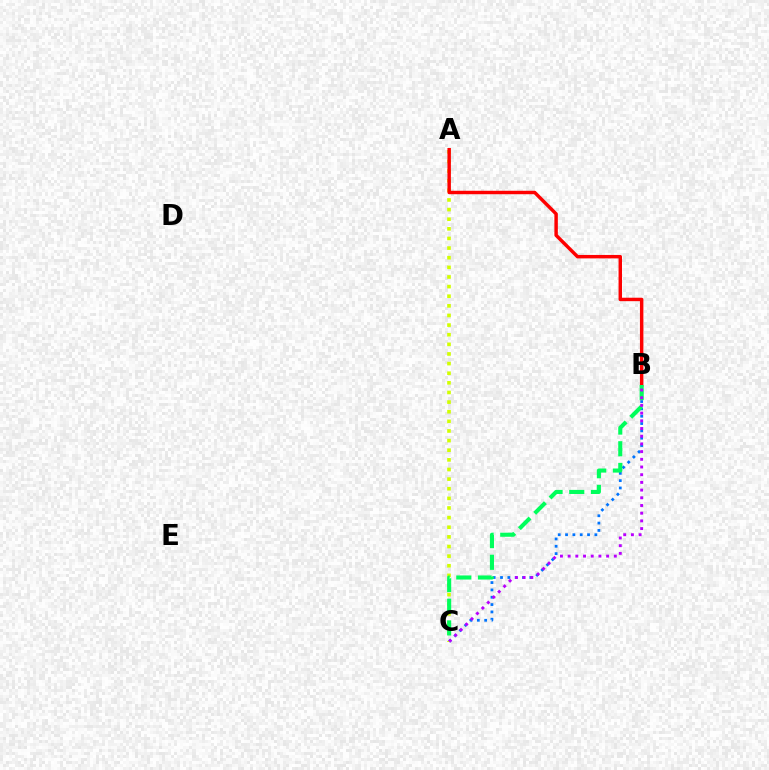{('B', 'C'): [{'color': '#0074ff', 'line_style': 'dotted', 'thickness': 1.99}, {'color': '#00ff5c', 'line_style': 'dashed', 'thickness': 2.95}, {'color': '#b900ff', 'line_style': 'dotted', 'thickness': 2.09}], ('A', 'C'): [{'color': '#d1ff00', 'line_style': 'dotted', 'thickness': 2.62}], ('A', 'B'): [{'color': '#ff0000', 'line_style': 'solid', 'thickness': 2.48}]}